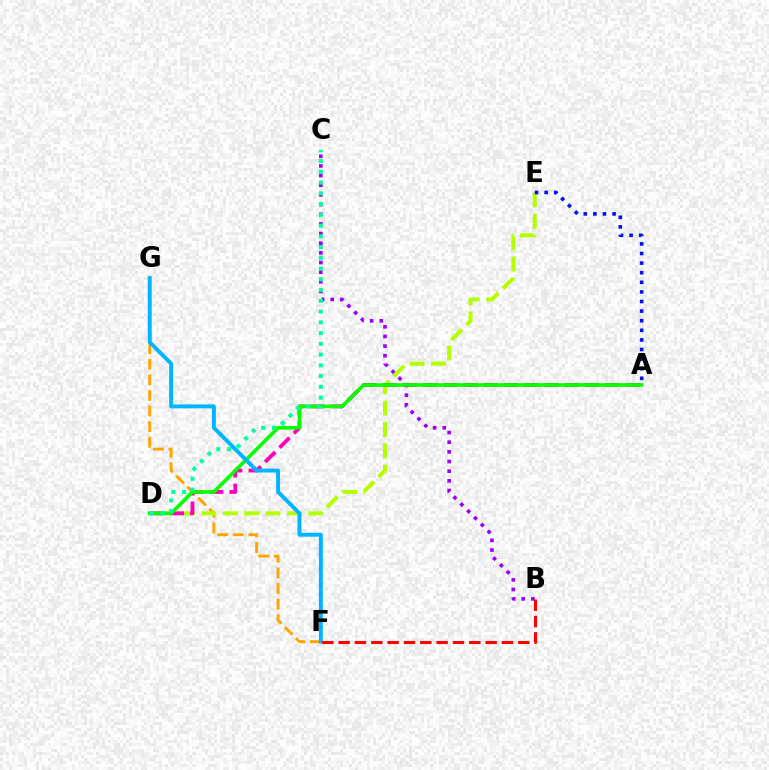{('F', 'G'): [{'color': '#ffa500', 'line_style': 'dashed', 'thickness': 2.12}, {'color': '#00b5ff', 'line_style': 'solid', 'thickness': 2.82}], ('B', 'C'): [{'color': '#9b00ff', 'line_style': 'dotted', 'thickness': 2.62}], ('D', 'E'): [{'color': '#b3ff00', 'line_style': 'dashed', 'thickness': 2.9}], ('A', 'D'): [{'color': '#ff00bd', 'line_style': 'dashed', 'thickness': 2.75}, {'color': '#08ff00', 'line_style': 'solid', 'thickness': 2.59}], ('A', 'E'): [{'color': '#0010ff', 'line_style': 'dotted', 'thickness': 2.61}], ('B', 'F'): [{'color': '#ff0000', 'line_style': 'dashed', 'thickness': 2.22}], ('C', 'D'): [{'color': '#00ff9d', 'line_style': 'dotted', 'thickness': 2.92}]}